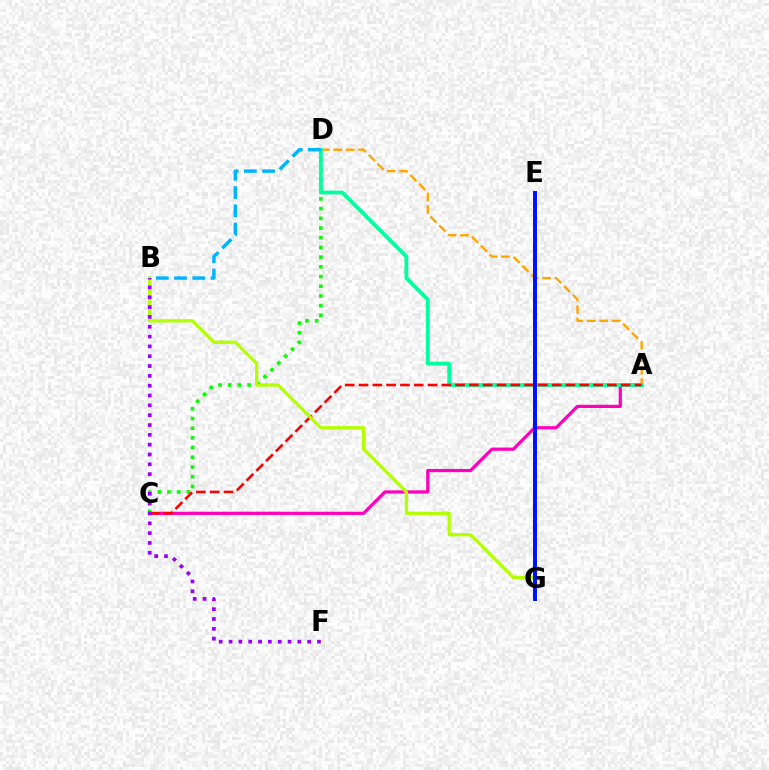{('A', 'C'): [{'color': '#ff00bd', 'line_style': 'solid', 'thickness': 2.32}, {'color': '#ff0000', 'line_style': 'dashed', 'thickness': 1.87}], ('C', 'D'): [{'color': '#08ff00', 'line_style': 'dotted', 'thickness': 2.63}], ('A', 'D'): [{'color': '#ffa500', 'line_style': 'dashed', 'thickness': 1.7}, {'color': '#00ff9d', 'line_style': 'solid', 'thickness': 2.72}], ('B', 'D'): [{'color': '#00b5ff', 'line_style': 'dashed', 'thickness': 2.48}], ('B', 'G'): [{'color': '#b3ff00', 'line_style': 'solid', 'thickness': 2.34}], ('B', 'F'): [{'color': '#9b00ff', 'line_style': 'dotted', 'thickness': 2.67}], ('E', 'G'): [{'color': '#0010ff', 'line_style': 'solid', 'thickness': 2.85}]}